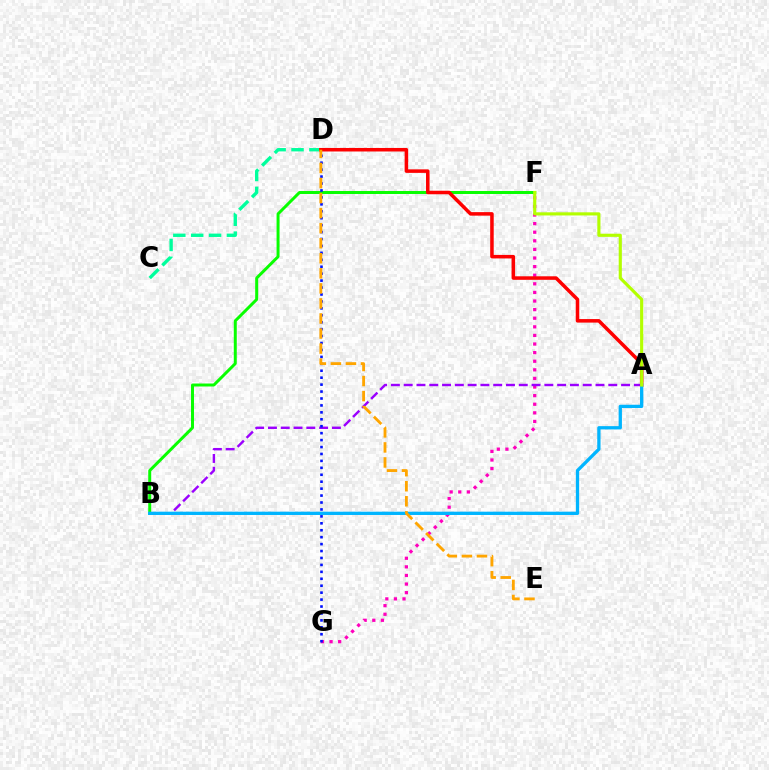{('F', 'G'): [{'color': '#ff00bd', 'line_style': 'dotted', 'thickness': 2.34}], ('C', 'D'): [{'color': '#00ff9d', 'line_style': 'dashed', 'thickness': 2.43}], ('A', 'B'): [{'color': '#9b00ff', 'line_style': 'dashed', 'thickness': 1.74}, {'color': '#00b5ff', 'line_style': 'solid', 'thickness': 2.37}], ('B', 'F'): [{'color': '#08ff00', 'line_style': 'solid', 'thickness': 2.14}], ('A', 'D'): [{'color': '#ff0000', 'line_style': 'solid', 'thickness': 2.54}], ('D', 'G'): [{'color': '#0010ff', 'line_style': 'dotted', 'thickness': 1.88}], ('A', 'F'): [{'color': '#b3ff00', 'line_style': 'solid', 'thickness': 2.26}], ('D', 'E'): [{'color': '#ffa500', 'line_style': 'dashed', 'thickness': 2.04}]}